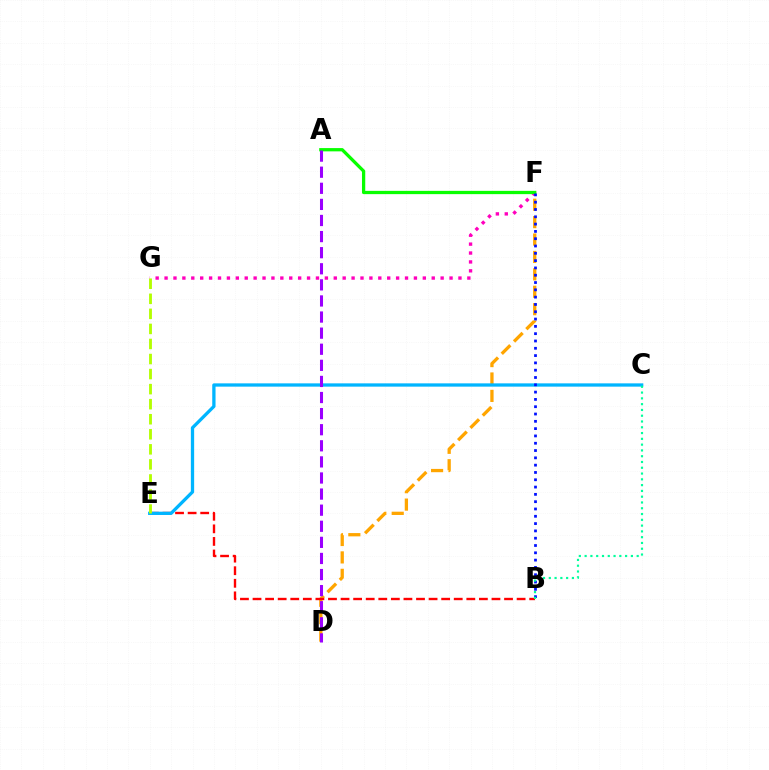{('D', 'F'): [{'color': '#ffa500', 'line_style': 'dashed', 'thickness': 2.36}], ('B', 'E'): [{'color': '#ff0000', 'line_style': 'dashed', 'thickness': 1.71}], ('F', 'G'): [{'color': '#ff00bd', 'line_style': 'dotted', 'thickness': 2.42}], ('A', 'F'): [{'color': '#08ff00', 'line_style': 'solid', 'thickness': 2.36}], ('C', 'E'): [{'color': '#00b5ff', 'line_style': 'solid', 'thickness': 2.37}], ('B', 'F'): [{'color': '#0010ff', 'line_style': 'dotted', 'thickness': 1.98}], ('E', 'G'): [{'color': '#b3ff00', 'line_style': 'dashed', 'thickness': 2.04}], ('B', 'C'): [{'color': '#00ff9d', 'line_style': 'dotted', 'thickness': 1.57}], ('A', 'D'): [{'color': '#9b00ff', 'line_style': 'dashed', 'thickness': 2.19}]}